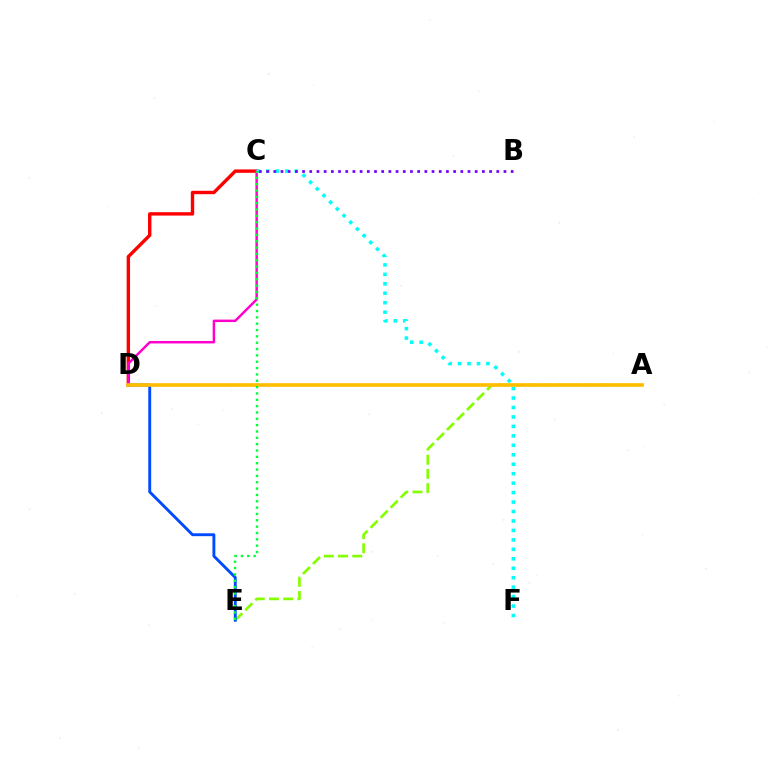{('A', 'E'): [{'color': '#84ff00', 'line_style': 'dashed', 'thickness': 1.93}], ('C', 'D'): [{'color': '#ff0000', 'line_style': 'solid', 'thickness': 2.44}, {'color': '#ff00cf', 'line_style': 'solid', 'thickness': 1.78}], ('C', 'F'): [{'color': '#00fff6', 'line_style': 'dotted', 'thickness': 2.57}], ('B', 'C'): [{'color': '#7200ff', 'line_style': 'dotted', 'thickness': 1.95}], ('D', 'E'): [{'color': '#004bff', 'line_style': 'solid', 'thickness': 2.08}], ('A', 'D'): [{'color': '#ffbd00', 'line_style': 'solid', 'thickness': 2.61}], ('C', 'E'): [{'color': '#00ff39', 'line_style': 'dotted', 'thickness': 1.72}]}